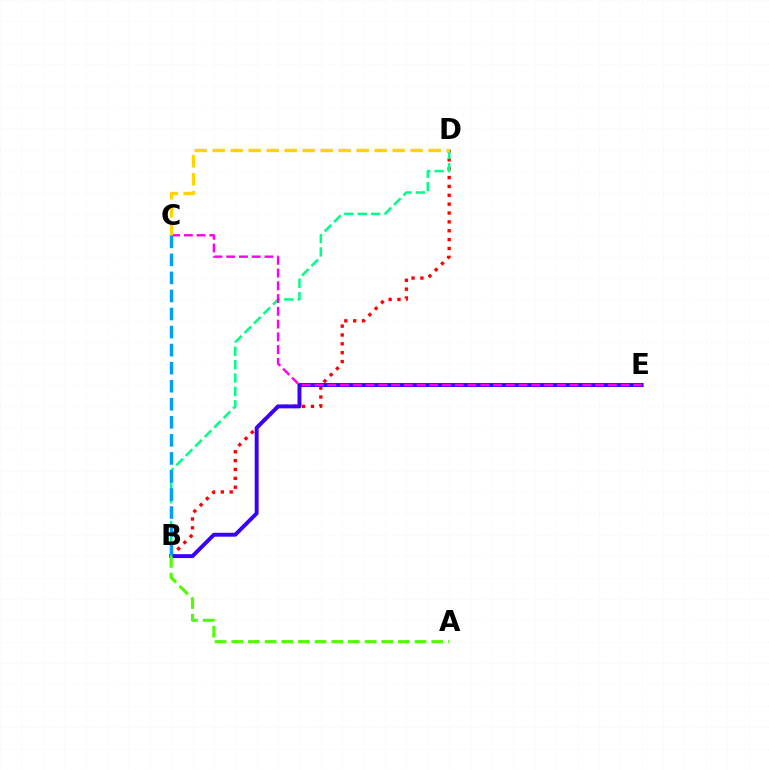{('B', 'D'): [{'color': '#ff0000', 'line_style': 'dotted', 'thickness': 2.41}, {'color': '#00ff86', 'line_style': 'dashed', 'thickness': 1.82}], ('B', 'E'): [{'color': '#3700ff', 'line_style': 'solid', 'thickness': 2.82}], ('C', 'E'): [{'color': '#ff00ed', 'line_style': 'dashed', 'thickness': 1.73}], ('A', 'B'): [{'color': '#4fff00', 'line_style': 'dashed', 'thickness': 2.26}], ('C', 'D'): [{'color': '#ffd500', 'line_style': 'dashed', 'thickness': 2.44}], ('B', 'C'): [{'color': '#009eff', 'line_style': 'dashed', 'thickness': 2.45}]}